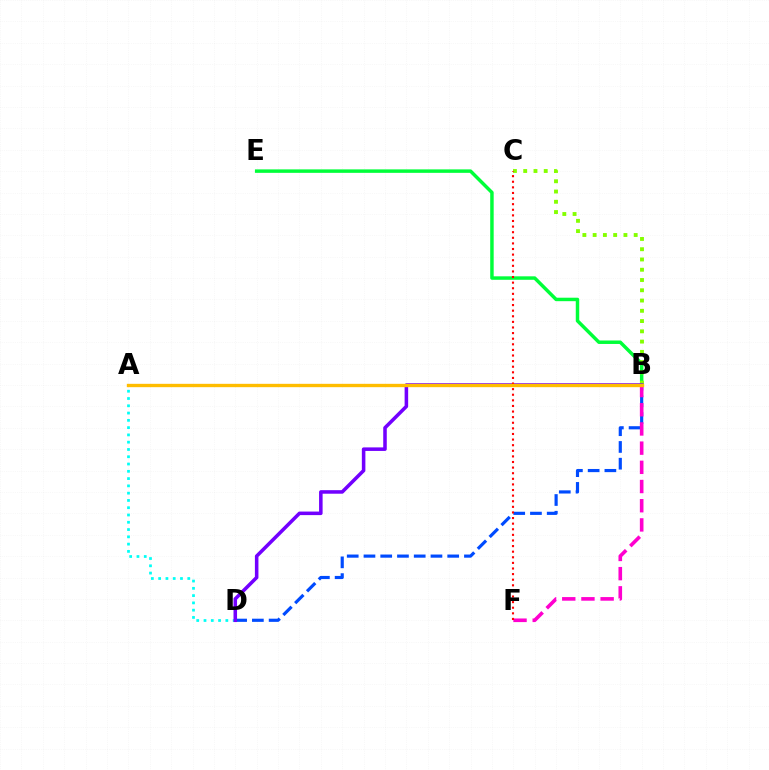{('B', 'D'): [{'color': '#004bff', 'line_style': 'dashed', 'thickness': 2.27}, {'color': '#7200ff', 'line_style': 'solid', 'thickness': 2.55}], ('B', 'E'): [{'color': '#00ff39', 'line_style': 'solid', 'thickness': 2.5}], ('B', 'C'): [{'color': '#84ff00', 'line_style': 'dotted', 'thickness': 2.79}], ('A', 'D'): [{'color': '#00fff6', 'line_style': 'dotted', 'thickness': 1.98}], ('B', 'F'): [{'color': '#ff00cf', 'line_style': 'dashed', 'thickness': 2.61}], ('C', 'F'): [{'color': '#ff0000', 'line_style': 'dotted', 'thickness': 1.52}], ('A', 'B'): [{'color': '#ffbd00', 'line_style': 'solid', 'thickness': 2.42}]}